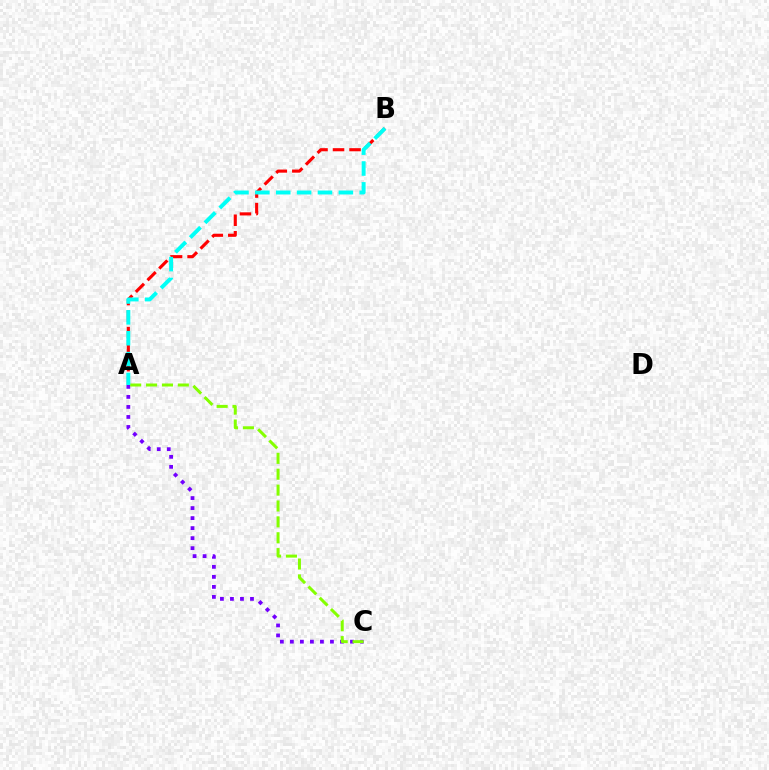{('A', 'B'): [{'color': '#ff0000', 'line_style': 'dashed', 'thickness': 2.24}, {'color': '#00fff6', 'line_style': 'dashed', 'thickness': 2.84}], ('A', 'C'): [{'color': '#7200ff', 'line_style': 'dotted', 'thickness': 2.72}, {'color': '#84ff00', 'line_style': 'dashed', 'thickness': 2.16}]}